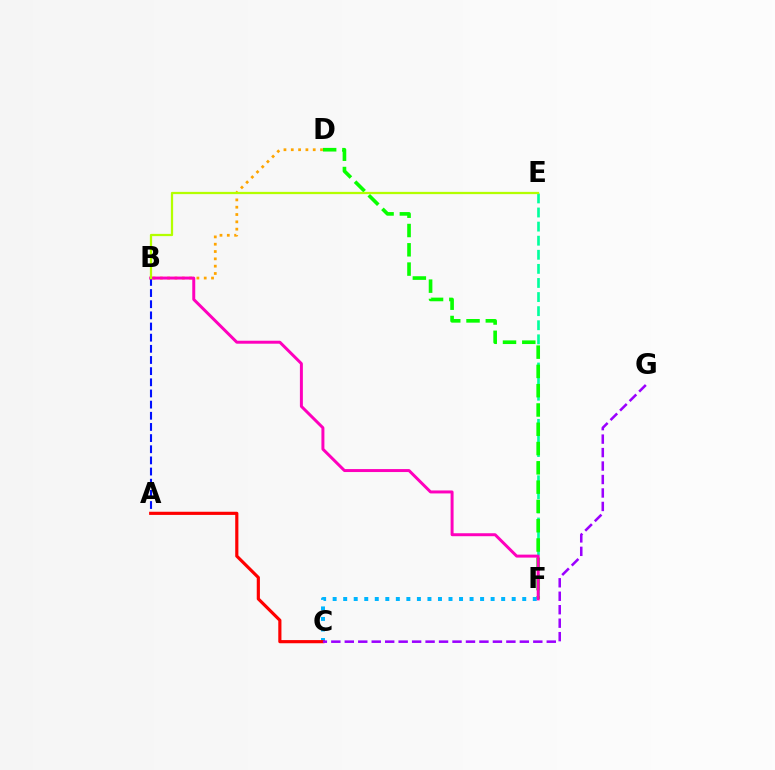{('A', 'B'): [{'color': '#0010ff', 'line_style': 'dashed', 'thickness': 1.52}], ('E', 'F'): [{'color': '#00ff9d', 'line_style': 'dashed', 'thickness': 1.91}], ('D', 'F'): [{'color': '#08ff00', 'line_style': 'dashed', 'thickness': 2.62}], ('C', 'F'): [{'color': '#00b5ff', 'line_style': 'dotted', 'thickness': 2.86}], ('B', 'D'): [{'color': '#ffa500', 'line_style': 'dotted', 'thickness': 1.99}], ('B', 'F'): [{'color': '#ff00bd', 'line_style': 'solid', 'thickness': 2.14}], ('A', 'C'): [{'color': '#ff0000', 'line_style': 'solid', 'thickness': 2.28}], ('B', 'E'): [{'color': '#b3ff00', 'line_style': 'solid', 'thickness': 1.63}], ('C', 'G'): [{'color': '#9b00ff', 'line_style': 'dashed', 'thickness': 1.83}]}